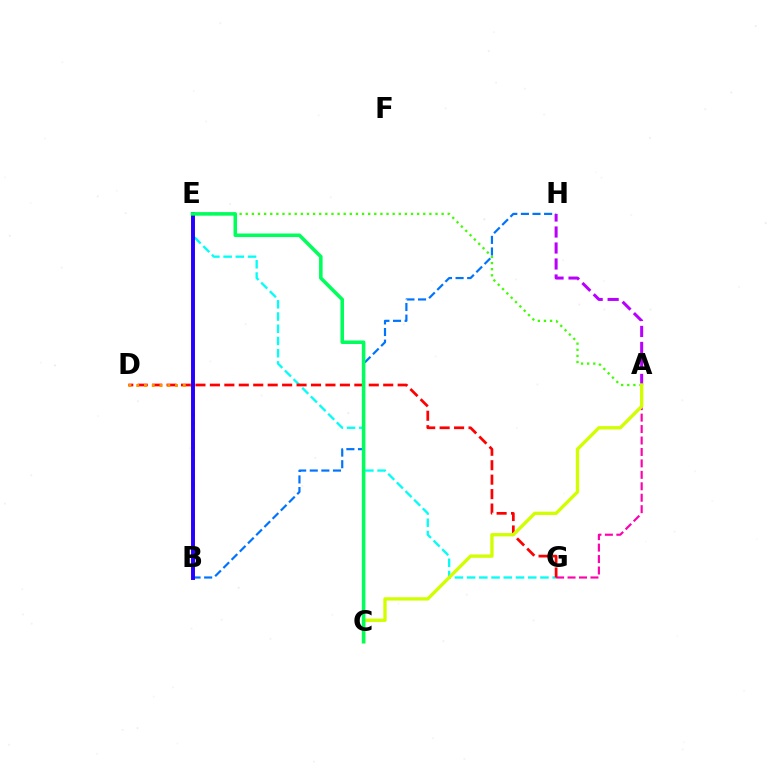{('A', 'G'): [{'color': '#ff00ac', 'line_style': 'dashed', 'thickness': 1.55}], ('E', 'G'): [{'color': '#00fff6', 'line_style': 'dashed', 'thickness': 1.66}], ('D', 'G'): [{'color': '#ff0000', 'line_style': 'dashed', 'thickness': 1.96}], ('A', 'E'): [{'color': '#3dff00', 'line_style': 'dotted', 'thickness': 1.66}], ('B', 'D'): [{'color': '#ff9400', 'line_style': 'dotted', 'thickness': 2.11}], ('A', 'H'): [{'color': '#b900ff', 'line_style': 'dashed', 'thickness': 2.17}], ('A', 'C'): [{'color': '#d1ff00', 'line_style': 'solid', 'thickness': 2.4}], ('B', 'H'): [{'color': '#0074ff', 'line_style': 'dashed', 'thickness': 1.58}], ('B', 'E'): [{'color': '#2500ff', 'line_style': 'solid', 'thickness': 2.83}], ('C', 'E'): [{'color': '#00ff5c', 'line_style': 'solid', 'thickness': 2.56}]}